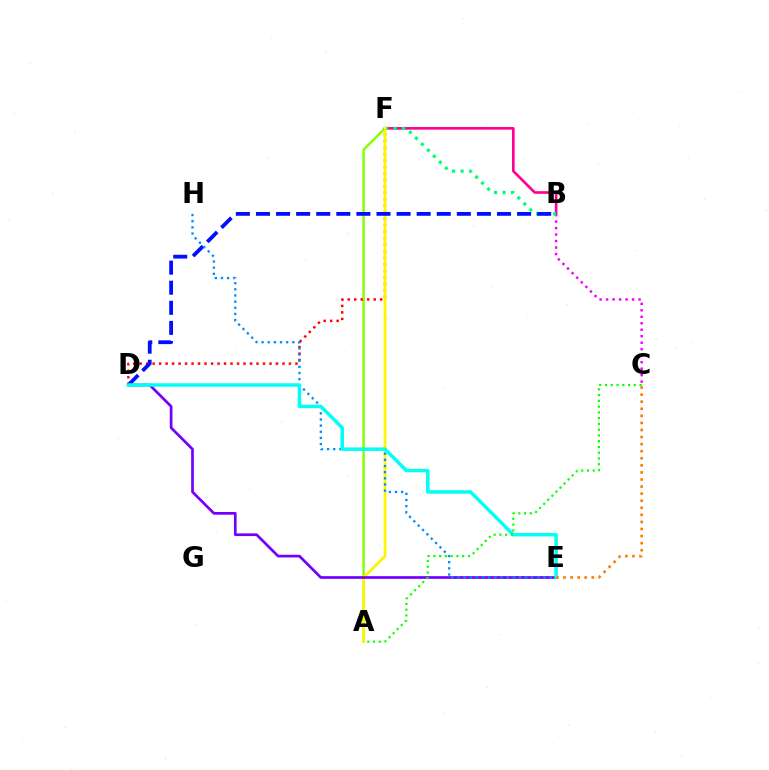{('A', 'F'): [{'color': '#84ff00', 'line_style': 'solid', 'thickness': 1.76}, {'color': '#fcf500', 'line_style': 'solid', 'thickness': 2.01}], ('D', 'F'): [{'color': '#ff0000', 'line_style': 'dotted', 'thickness': 1.76}], ('B', 'F'): [{'color': '#ff0094', 'line_style': 'solid', 'thickness': 1.9}, {'color': '#00ff74', 'line_style': 'dotted', 'thickness': 2.3}], ('B', 'C'): [{'color': '#ee00ff', 'line_style': 'dotted', 'thickness': 1.76}], ('D', 'E'): [{'color': '#7200ff', 'line_style': 'solid', 'thickness': 1.94}, {'color': '#00fff6', 'line_style': 'solid', 'thickness': 2.51}], ('B', 'D'): [{'color': '#0010ff', 'line_style': 'dashed', 'thickness': 2.73}], ('E', 'H'): [{'color': '#008cff', 'line_style': 'dotted', 'thickness': 1.67}], ('C', 'E'): [{'color': '#ff7c00', 'line_style': 'dotted', 'thickness': 1.92}], ('A', 'C'): [{'color': '#08ff00', 'line_style': 'dotted', 'thickness': 1.56}]}